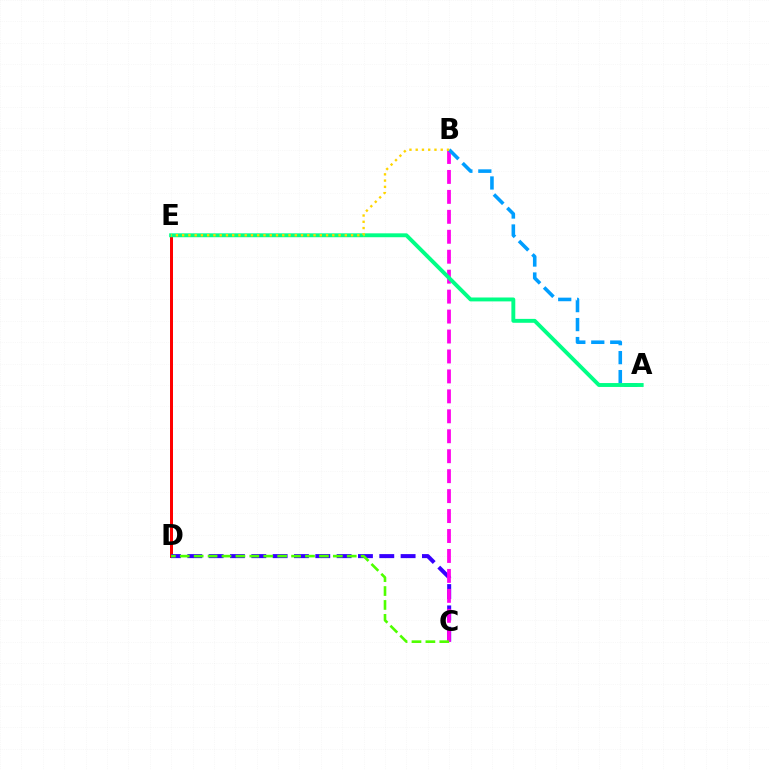{('D', 'E'): [{'color': '#ff0000', 'line_style': 'solid', 'thickness': 2.15}], ('C', 'D'): [{'color': '#3700ff', 'line_style': 'dashed', 'thickness': 2.9}, {'color': '#4fff00', 'line_style': 'dashed', 'thickness': 1.89}], ('B', 'C'): [{'color': '#ff00ed', 'line_style': 'dashed', 'thickness': 2.71}], ('A', 'B'): [{'color': '#009eff', 'line_style': 'dashed', 'thickness': 2.58}], ('A', 'E'): [{'color': '#00ff86', 'line_style': 'solid', 'thickness': 2.81}], ('B', 'E'): [{'color': '#ffd500', 'line_style': 'dotted', 'thickness': 1.7}]}